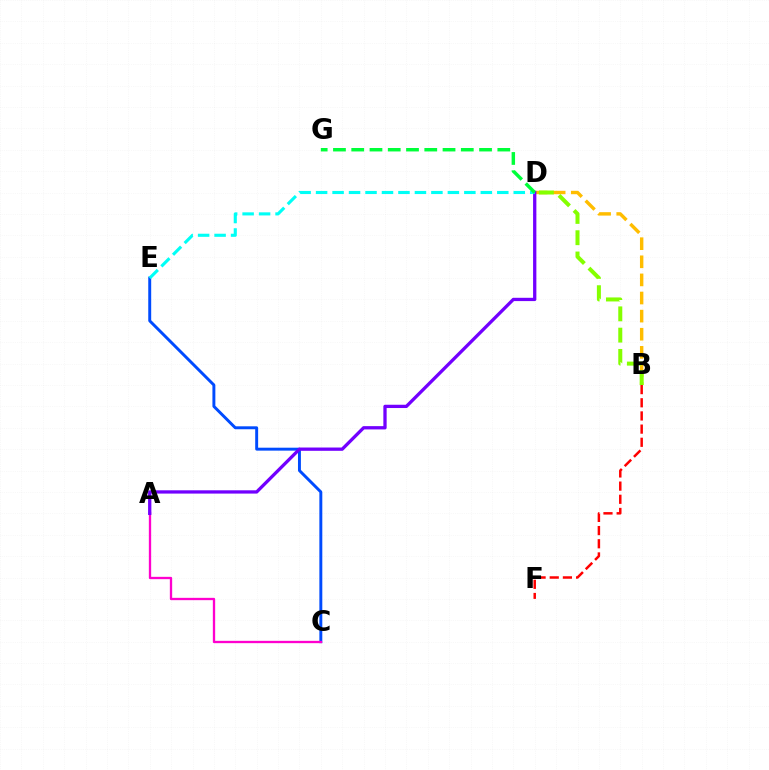{('B', 'D'): [{'color': '#ffbd00', 'line_style': 'dashed', 'thickness': 2.46}, {'color': '#84ff00', 'line_style': 'dashed', 'thickness': 2.89}], ('C', 'E'): [{'color': '#004bff', 'line_style': 'solid', 'thickness': 2.11}], ('A', 'C'): [{'color': '#ff00cf', 'line_style': 'solid', 'thickness': 1.67}], ('A', 'D'): [{'color': '#7200ff', 'line_style': 'solid', 'thickness': 2.37}], ('B', 'F'): [{'color': '#ff0000', 'line_style': 'dashed', 'thickness': 1.79}], ('D', 'E'): [{'color': '#00fff6', 'line_style': 'dashed', 'thickness': 2.24}], ('D', 'G'): [{'color': '#00ff39', 'line_style': 'dashed', 'thickness': 2.48}]}